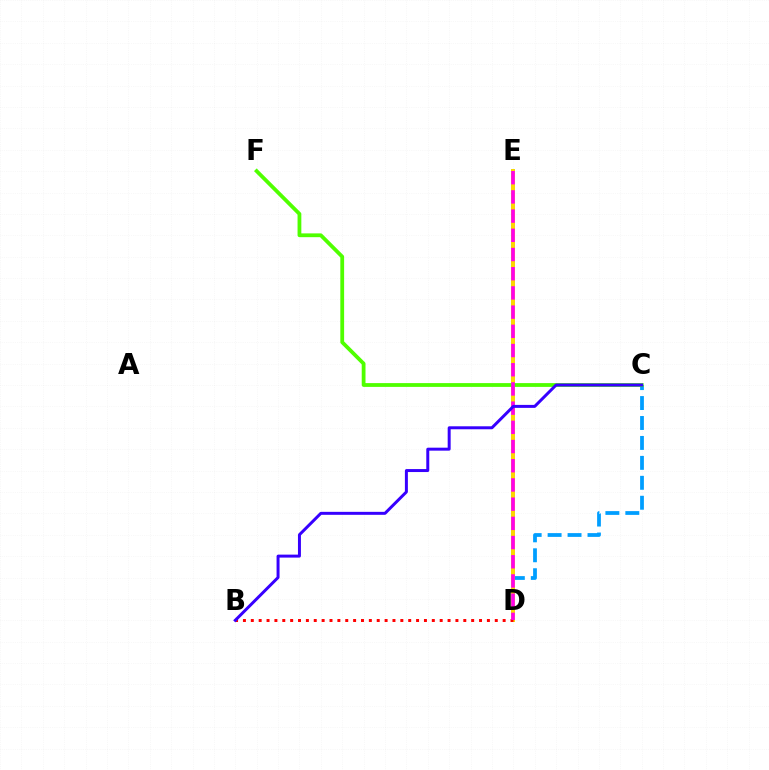{('D', 'E'): [{'color': '#00ff86', 'line_style': 'solid', 'thickness': 2.74}, {'color': '#ffd500', 'line_style': 'solid', 'thickness': 2.83}, {'color': '#ff00ed', 'line_style': 'dashed', 'thickness': 2.61}], ('C', 'D'): [{'color': '#009eff', 'line_style': 'dashed', 'thickness': 2.71}], ('B', 'D'): [{'color': '#ff0000', 'line_style': 'dotted', 'thickness': 2.14}], ('C', 'F'): [{'color': '#4fff00', 'line_style': 'solid', 'thickness': 2.73}], ('B', 'C'): [{'color': '#3700ff', 'line_style': 'solid', 'thickness': 2.14}]}